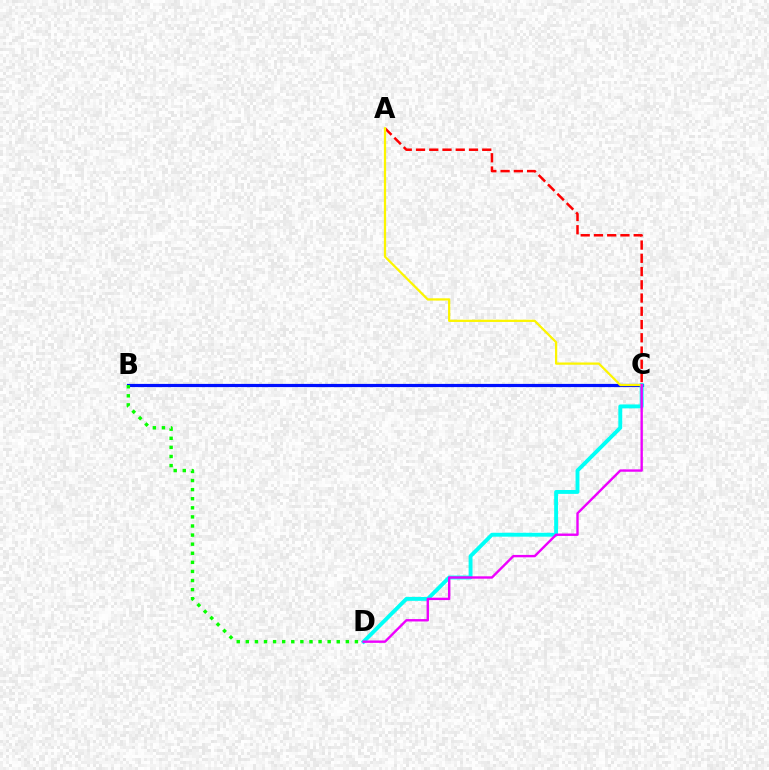{('B', 'C'): [{'color': '#0010ff', 'line_style': 'solid', 'thickness': 2.3}], ('C', 'D'): [{'color': '#00fff6', 'line_style': 'solid', 'thickness': 2.8}, {'color': '#ee00ff', 'line_style': 'solid', 'thickness': 1.72}], ('B', 'D'): [{'color': '#08ff00', 'line_style': 'dotted', 'thickness': 2.47}], ('A', 'C'): [{'color': '#ff0000', 'line_style': 'dashed', 'thickness': 1.8}, {'color': '#fcf500', 'line_style': 'solid', 'thickness': 1.62}]}